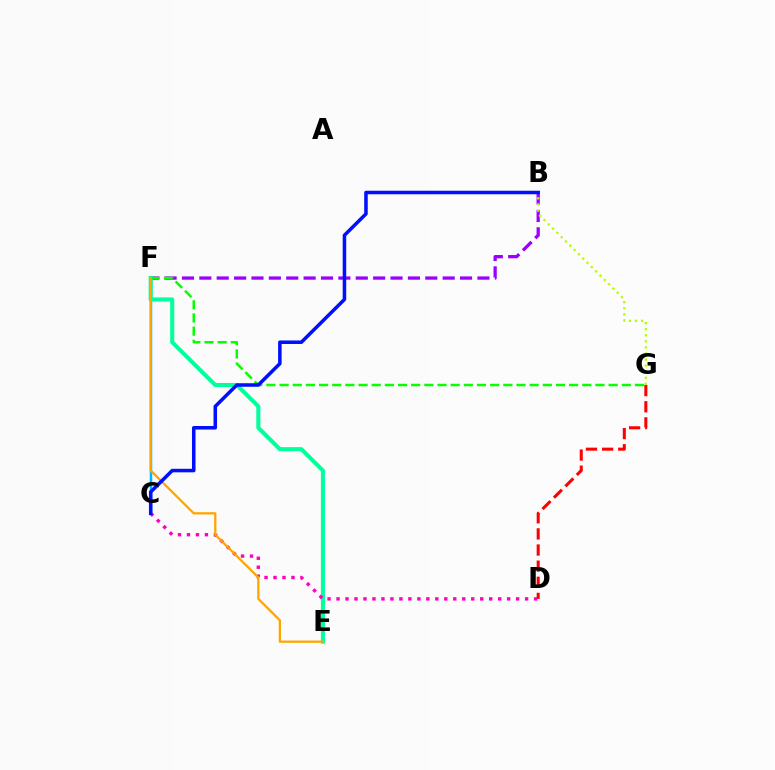{('B', 'F'): [{'color': '#9b00ff', 'line_style': 'dashed', 'thickness': 2.36}], ('C', 'F'): [{'color': '#00b5ff', 'line_style': 'solid', 'thickness': 1.78}], ('B', 'G'): [{'color': '#b3ff00', 'line_style': 'dotted', 'thickness': 1.65}], ('E', 'F'): [{'color': '#00ff9d', 'line_style': 'solid', 'thickness': 2.92}, {'color': '#ffa500', 'line_style': 'solid', 'thickness': 1.64}], ('F', 'G'): [{'color': '#08ff00', 'line_style': 'dashed', 'thickness': 1.79}], ('C', 'D'): [{'color': '#ff00bd', 'line_style': 'dotted', 'thickness': 2.44}], ('D', 'G'): [{'color': '#ff0000', 'line_style': 'dashed', 'thickness': 2.19}], ('B', 'C'): [{'color': '#0010ff', 'line_style': 'solid', 'thickness': 2.54}]}